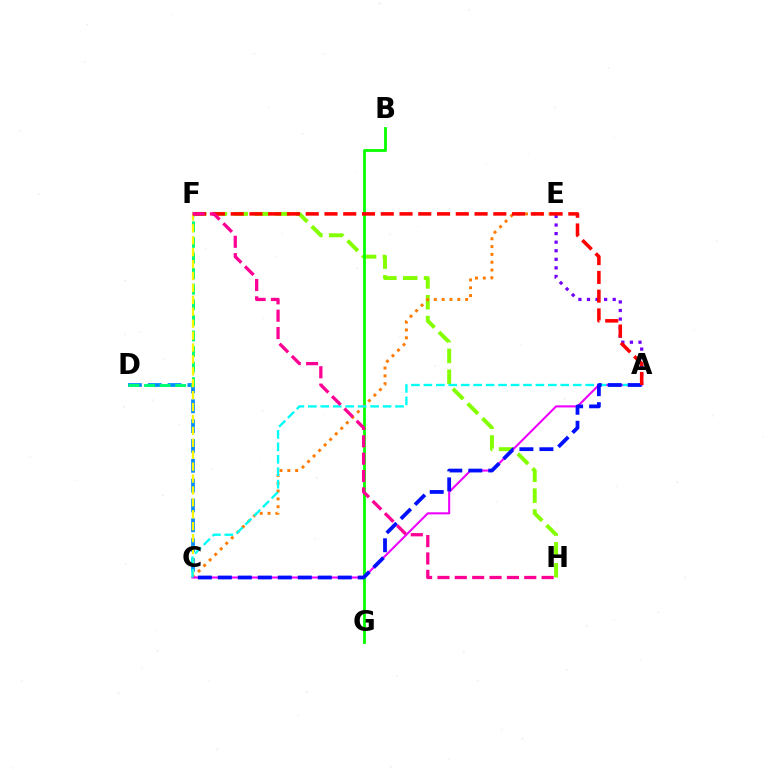{('F', 'H'): [{'color': '#84ff00', 'line_style': 'dashed', 'thickness': 2.83}, {'color': '#ff0094', 'line_style': 'dashed', 'thickness': 2.36}], ('B', 'G'): [{'color': '#08ff00', 'line_style': 'solid', 'thickness': 2.02}], ('C', 'D'): [{'color': '#008cff', 'line_style': 'dashed', 'thickness': 2.69}], ('D', 'F'): [{'color': '#00ff74', 'line_style': 'dashed', 'thickness': 2.12}], ('C', 'F'): [{'color': '#fcf500', 'line_style': 'dashed', 'thickness': 1.62}], ('C', 'E'): [{'color': '#ff7c00', 'line_style': 'dotted', 'thickness': 2.12}], ('A', 'C'): [{'color': '#ee00ff', 'line_style': 'solid', 'thickness': 1.51}, {'color': '#00fff6', 'line_style': 'dashed', 'thickness': 1.69}, {'color': '#0010ff', 'line_style': 'dashed', 'thickness': 2.72}], ('A', 'E'): [{'color': '#7200ff', 'line_style': 'dotted', 'thickness': 2.33}], ('A', 'F'): [{'color': '#ff0000', 'line_style': 'dashed', 'thickness': 2.55}]}